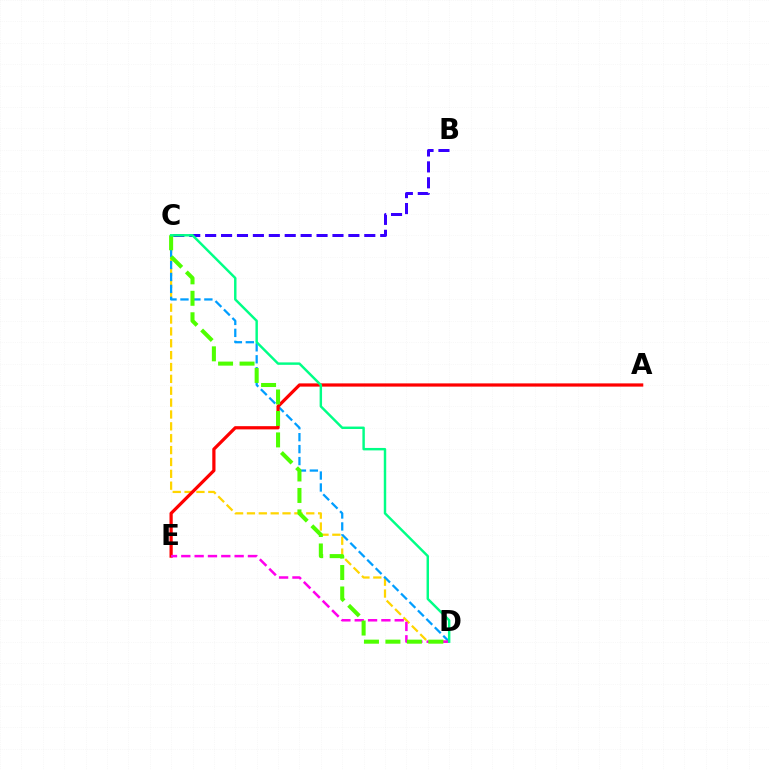{('C', 'D'): [{'color': '#ffd500', 'line_style': 'dashed', 'thickness': 1.61}, {'color': '#009eff', 'line_style': 'dashed', 'thickness': 1.62}, {'color': '#4fff00', 'line_style': 'dashed', 'thickness': 2.92}, {'color': '#00ff86', 'line_style': 'solid', 'thickness': 1.76}], ('A', 'E'): [{'color': '#ff0000', 'line_style': 'solid', 'thickness': 2.32}], ('D', 'E'): [{'color': '#ff00ed', 'line_style': 'dashed', 'thickness': 1.81}], ('B', 'C'): [{'color': '#3700ff', 'line_style': 'dashed', 'thickness': 2.16}]}